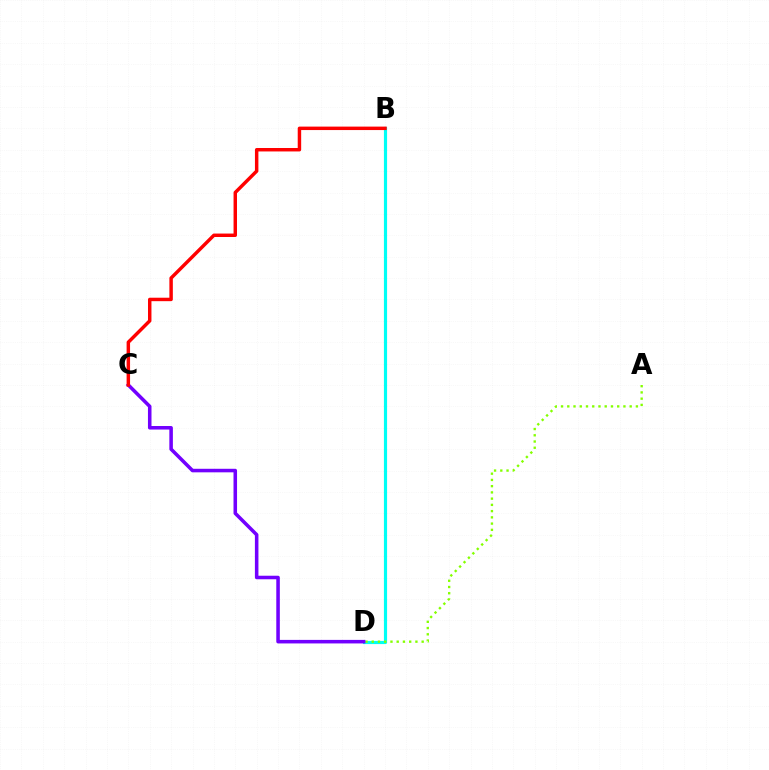{('B', 'D'): [{'color': '#00fff6', 'line_style': 'solid', 'thickness': 2.28}], ('A', 'D'): [{'color': '#84ff00', 'line_style': 'dotted', 'thickness': 1.7}], ('C', 'D'): [{'color': '#7200ff', 'line_style': 'solid', 'thickness': 2.55}], ('B', 'C'): [{'color': '#ff0000', 'line_style': 'solid', 'thickness': 2.49}]}